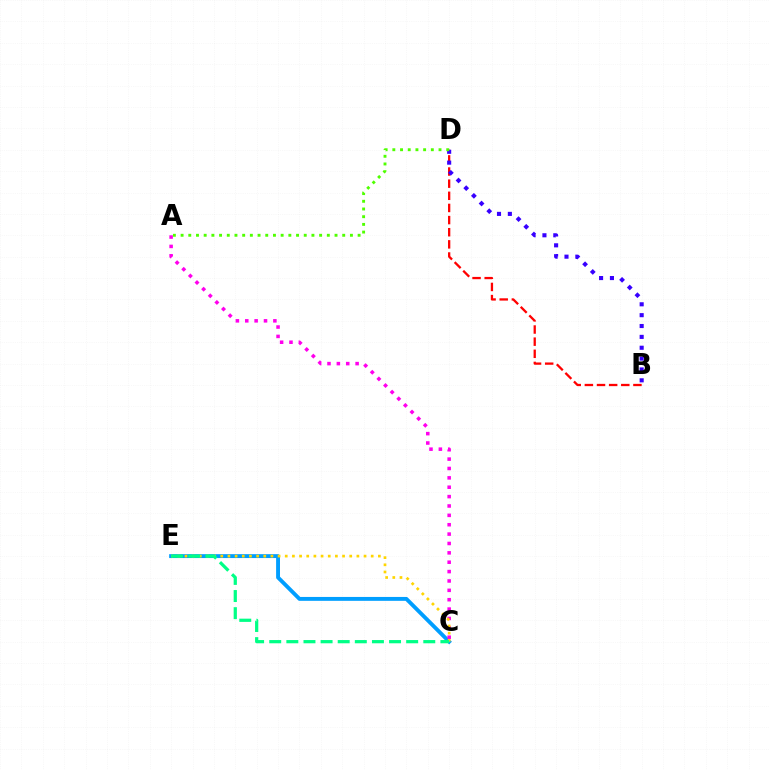{('B', 'D'): [{'color': '#ff0000', 'line_style': 'dashed', 'thickness': 1.65}, {'color': '#3700ff', 'line_style': 'dotted', 'thickness': 2.95}], ('C', 'E'): [{'color': '#009eff', 'line_style': 'solid', 'thickness': 2.8}, {'color': '#ffd500', 'line_style': 'dotted', 'thickness': 1.95}, {'color': '#00ff86', 'line_style': 'dashed', 'thickness': 2.33}], ('A', 'C'): [{'color': '#ff00ed', 'line_style': 'dotted', 'thickness': 2.55}], ('A', 'D'): [{'color': '#4fff00', 'line_style': 'dotted', 'thickness': 2.09}]}